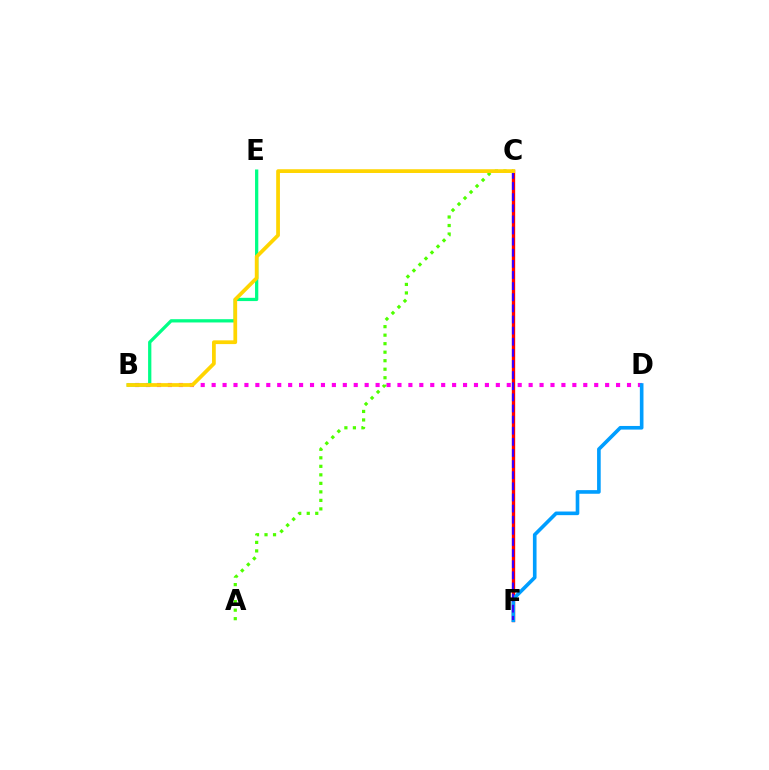{('C', 'F'): [{'color': '#ff0000', 'line_style': 'solid', 'thickness': 2.41}, {'color': '#3700ff', 'line_style': 'dashed', 'thickness': 1.51}], ('B', 'D'): [{'color': '#ff00ed', 'line_style': 'dotted', 'thickness': 2.97}], ('B', 'E'): [{'color': '#00ff86', 'line_style': 'solid', 'thickness': 2.35}], ('D', 'F'): [{'color': '#009eff', 'line_style': 'solid', 'thickness': 2.61}], ('A', 'C'): [{'color': '#4fff00', 'line_style': 'dotted', 'thickness': 2.31}], ('B', 'C'): [{'color': '#ffd500', 'line_style': 'solid', 'thickness': 2.7}]}